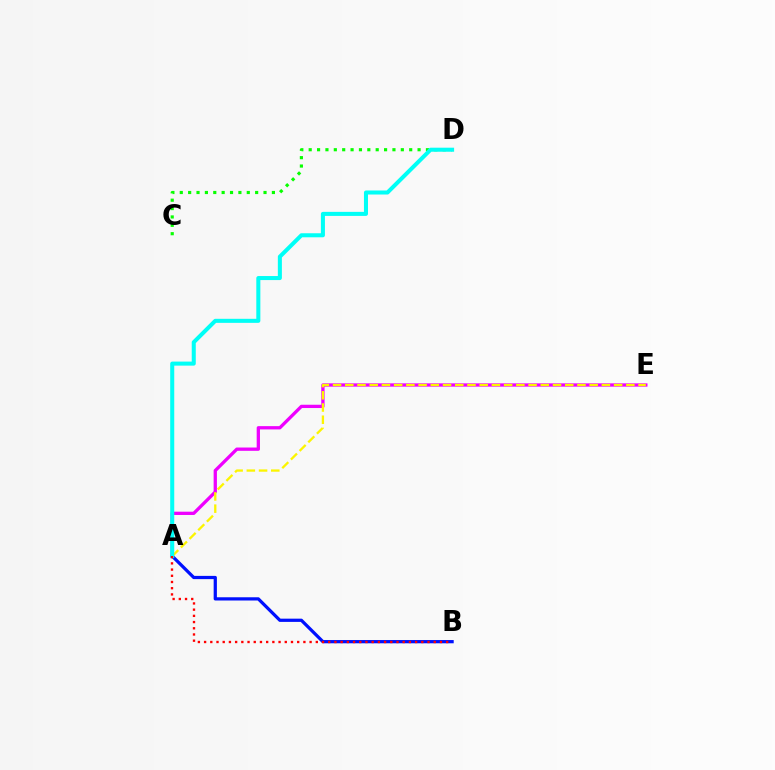{('A', 'E'): [{'color': '#ee00ff', 'line_style': 'solid', 'thickness': 2.37}, {'color': '#fcf500', 'line_style': 'dashed', 'thickness': 1.66}], ('C', 'D'): [{'color': '#08ff00', 'line_style': 'dotted', 'thickness': 2.28}], ('A', 'B'): [{'color': '#0010ff', 'line_style': 'solid', 'thickness': 2.33}, {'color': '#ff0000', 'line_style': 'dotted', 'thickness': 1.69}], ('A', 'D'): [{'color': '#00fff6', 'line_style': 'solid', 'thickness': 2.91}]}